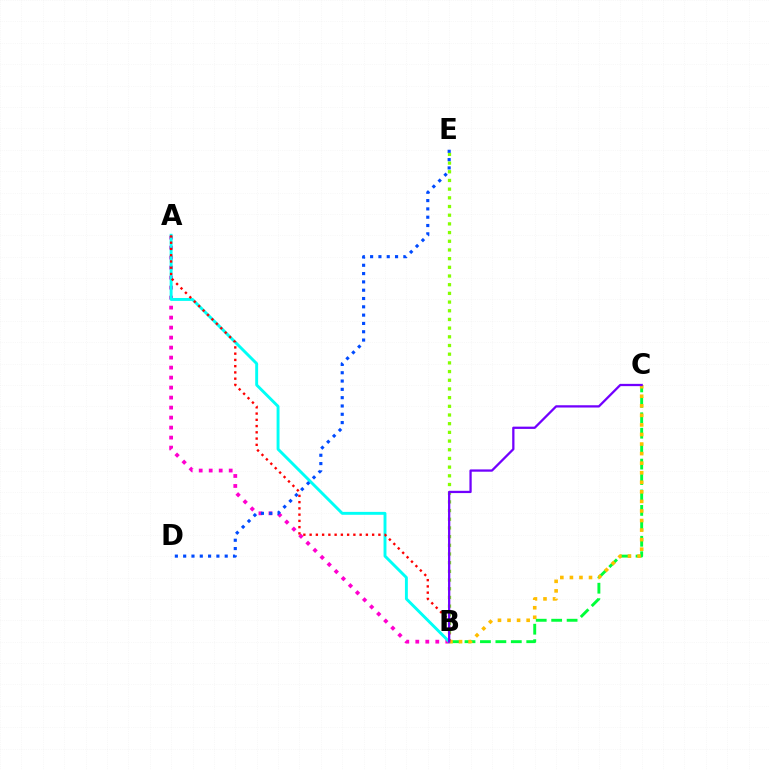{('B', 'C'): [{'color': '#00ff39', 'line_style': 'dashed', 'thickness': 2.1}, {'color': '#ffbd00', 'line_style': 'dotted', 'thickness': 2.6}, {'color': '#7200ff', 'line_style': 'solid', 'thickness': 1.64}], ('B', 'E'): [{'color': '#84ff00', 'line_style': 'dotted', 'thickness': 2.36}], ('A', 'B'): [{'color': '#ff00cf', 'line_style': 'dotted', 'thickness': 2.72}, {'color': '#00fff6', 'line_style': 'solid', 'thickness': 2.09}, {'color': '#ff0000', 'line_style': 'dotted', 'thickness': 1.7}], ('D', 'E'): [{'color': '#004bff', 'line_style': 'dotted', 'thickness': 2.26}]}